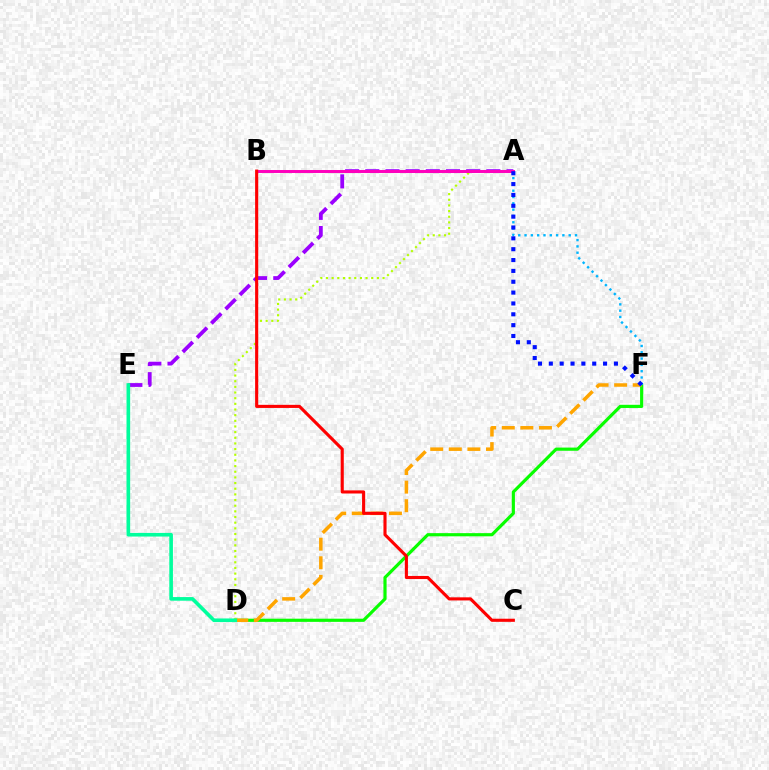{('D', 'F'): [{'color': '#08ff00', 'line_style': 'solid', 'thickness': 2.28}, {'color': '#ffa500', 'line_style': 'dashed', 'thickness': 2.52}], ('A', 'E'): [{'color': '#9b00ff', 'line_style': 'dashed', 'thickness': 2.74}], ('A', 'F'): [{'color': '#00b5ff', 'line_style': 'dotted', 'thickness': 1.71}, {'color': '#0010ff', 'line_style': 'dotted', 'thickness': 2.95}], ('A', 'D'): [{'color': '#b3ff00', 'line_style': 'dotted', 'thickness': 1.54}], ('A', 'B'): [{'color': '#ff00bd', 'line_style': 'solid', 'thickness': 2.13}], ('D', 'E'): [{'color': '#00ff9d', 'line_style': 'solid', 'thickness': 2.62}], ('B', 'C'): [{'color': '#ff0000', 'line_style': 'solid', 'thickness': 2.24}]}